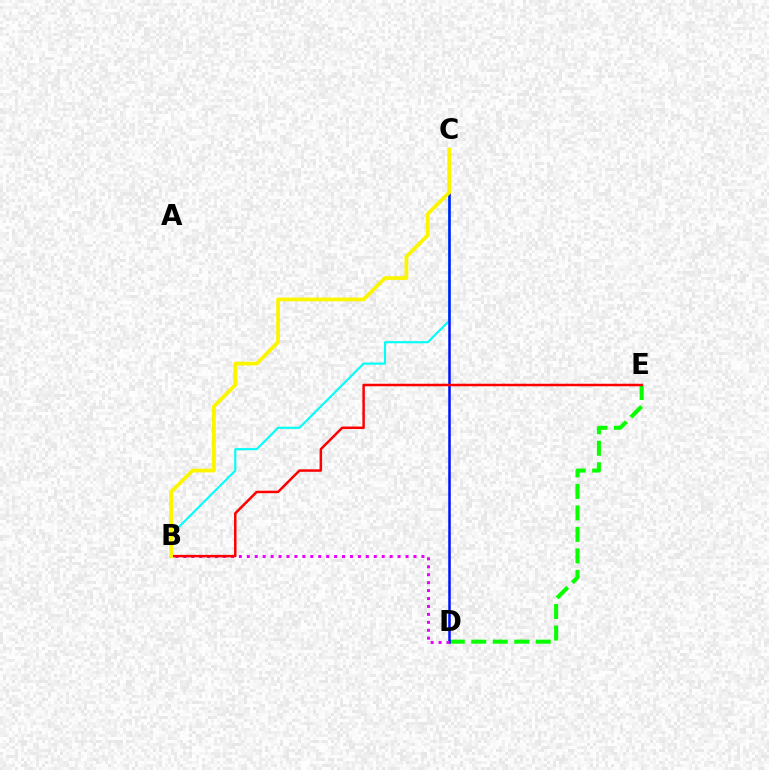{('B', 'C'): [{'color': '#00fff6', 'line_style': 'solid', 'thickness': 1.53}, {'color': '#fcf500', 'line_style': 'solid', 'thickness': 2.7}], ('D', 'E'): [{'color': '#08ff00', 'line_style': 'dashed', 'thickness': 2.92}], ('C', 'D'): [{'color': '#0010ff', 'line_style': 'solid', 'thickness': 1.8}], ('B', 'D'): [{'color': '#ee00ff', 'line_style': 'dotted', 'thickness': 2.16}], ('B', 'E'): [{'color': '#ff0000', 'line_style': 'solid', 'thickness': 1.8}]}